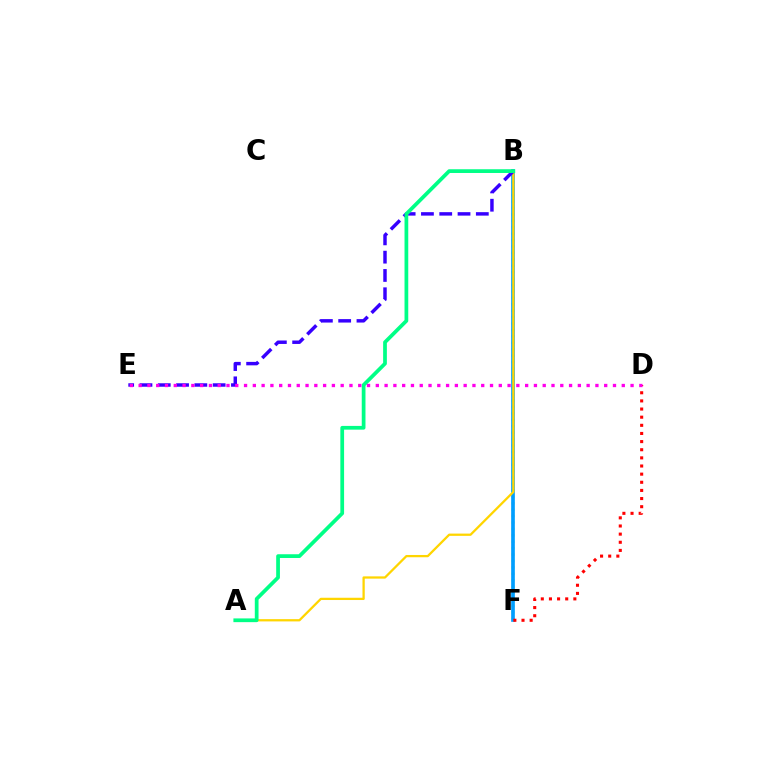{('B', 'F'): [{'color': '#4fff00', 'line_style': 'dotted', 'thickness': 1.74}, {'color': '#009eff', 'line_style': 'solid', 'thickness': 2.64}], ('D', 'F'): [{'color': '#ff0000', 'line_style': 'dotted', 'thickness': 2.21}], ('A', 'B'): [{'color': '#ffd500', 'line_style': 'solid', 'thickness': 1.63}, {'color': '#00ff86', 'line_style': 'solid', 'thickness': 2.69}], ('B', 'E'): [{'color': '#3700ff', 'line_style': 'dashed', 'thickness': 2.49}], ('D', 'E'): [{'color': '#ff00ed', 'line_style': 'dotted', 'thickness': 2.39}]}